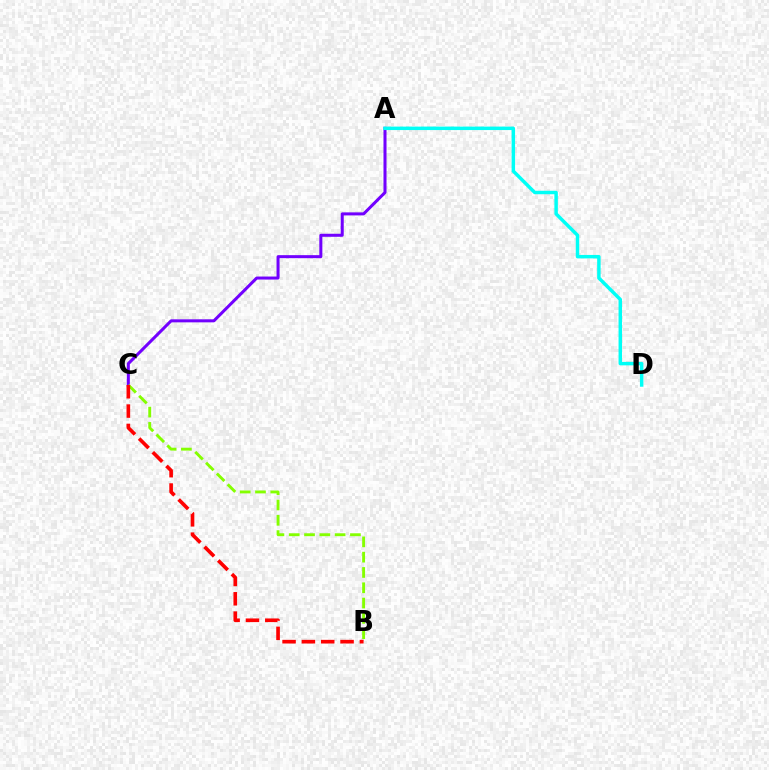{('A', 'C'): [{'color': '#7200ff', 'line_style': 'solid', 'thickness': 2.18}], ('B', 'C'): [{'color': '#84ff00', 'line_style': 'dashed', 'thickness': 2.08}, {'color': '#ff0000', 'line_style': 'dashed', 'thickness': 2.63}], ('A', 'D'): [{'color': '#00fff6', 'line_style': 'solid', 'thickness': 2.49}]}